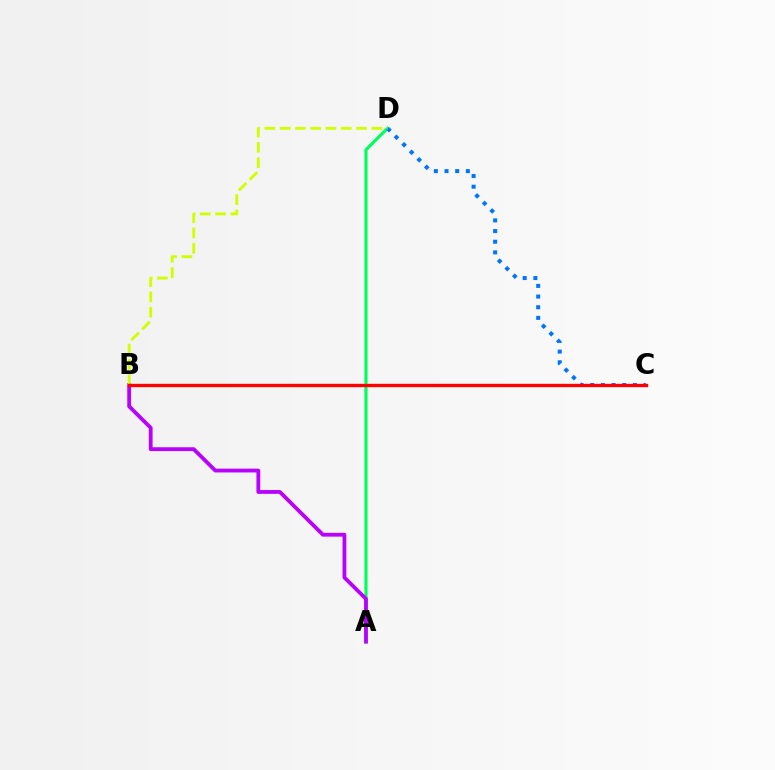{('A', 'D'): [{'color': '#00ff5c', 'line_style': 'solid', 'thickness': 2.28}], ('A', 'B'): [{'color': '#b900ff', 'line_style': 'solid', 'thickness': 2.74}], ('C', 'D'): [{'color': '#0074ff', 'line_style': 'dotted', 'thickness': 2.9}], ('B', 'D'): [{'color': '#d1ff00', 'line_style': 'dashed', 'thickness': 2.08}], ('B', 'C'): [{'color': '#ff0000', 'line_style': 'solid', 'thickness': 2.41}]}